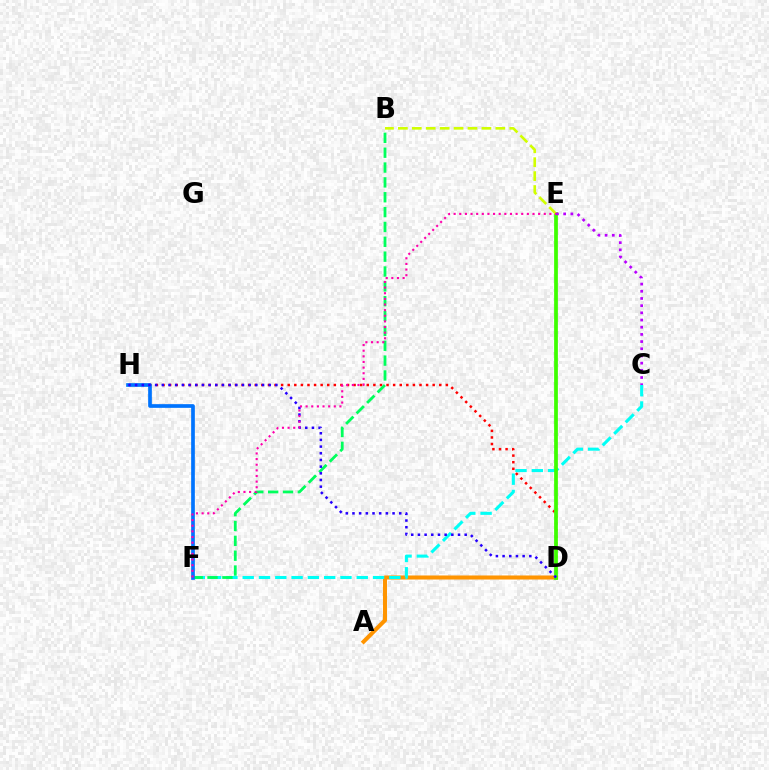{('D', 'H'): [{'color': '#ff0000', 'line_style': 'dotted', 'thickness': 1.79}, {'color': '#2500ff', 'line_style': 'dotted', 'thickness': 1.81}], ('A', 'D'): [{'color': '#ff9400', 'line_style': 'solid', 'thickness': 2.91}], ('C', 'F'): [{'color': '#00fff6', 'line_style': 'dashed', 'thickness': 2.21}], ('B', 'F'): [{'color': '#00ff5c', 'line_style': 'dashed', 'thickness': 2.02}], ('D', 'E'): [{'color': '#3dff00', 'line_style': 'solid', 'thickness': 2.7}], ('F', 'H'): [{'color': '#0074ff', 'line_style': 'solid', 'thickness': 2.65}], ('B', 'E'): [{'color': '#d1ff00', 'line_style': 'dashed', 'thickness': 1.89}], ('C', 'E'): [{'color': '#b900ff', 'line_style': 'dotted', 'thickness': 1.95}], ('E', 'F'): [{'color': '#ff00ac', 'line_style': 'dotted', 'thickness': 1.53}]}